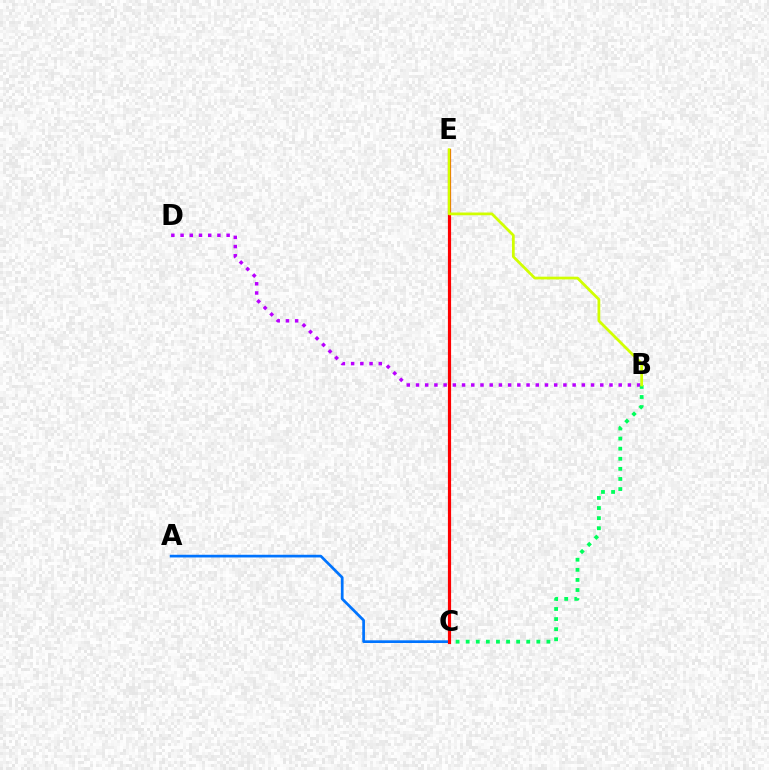{('A', 'C'): [{'color': '#0074ff', 'line_style': 'solid', 'thickness': 1.94}], ('B', 'D'): [{'color': '#b900ff', 'line_style': 'dotted', 'thickness': 2.5}], ('B', 'C'): [{'color': '#00ff5c', 'line_style': 'dotted', 'thickness': 2.74}], ('C', 'E'): [{'color': '#ff0000', 'line_style': 'solid', 'thickness': 2.29}], ('B', 'E'): [{'color': '#d1ff00', 'line_style': 'solid', 'thickness': 1.98}]}